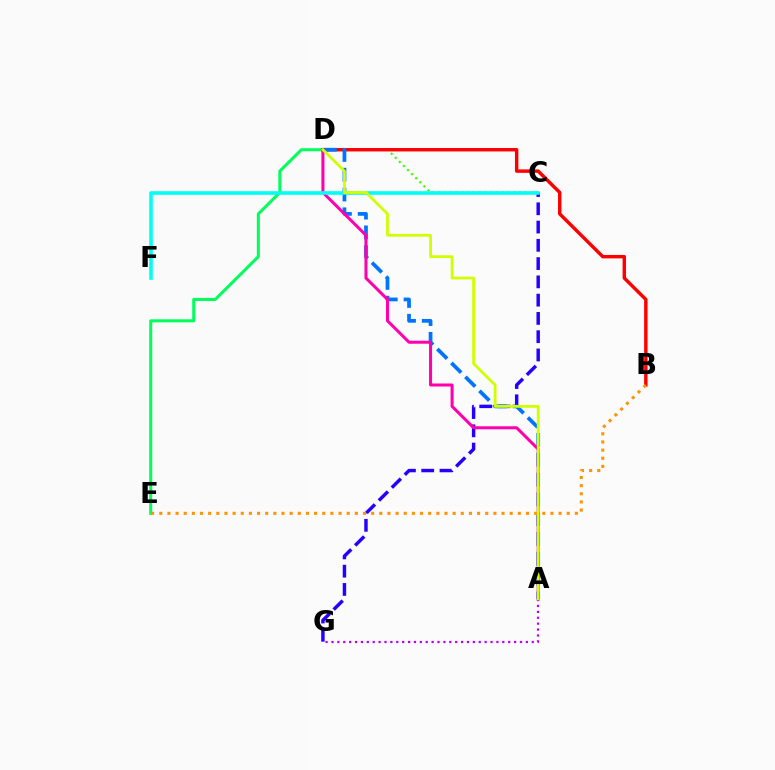{('C', 'D'): [{'color': '#3dff00', 'line_style': 'dotted', 'thickness': 1.57}], ('D', 'E'): [{'color': '#00ff5c', 'line_style': 'solid', 'thickness': 2.19}], ('A', 'G'): [{'color': '#b900ff', 'line_style': 'dotted', 'thickness': 1.6}], ('B', 'D'): [{'color': '#ff0000', 'line_style': 'solid', 'thickness': 2.47}], ('C', 'G'): [{'color': '#2500ff', 'line_style': 'dashed', 'thickness': 2.48}], ('A', 'D'): [{'color': '#0074ff', 'line_style': 'dashed', 'thickness': 2.69}, {'color': '#ff00ac', 'line_style': 'solid', 'thickness': 2.18}, {'color': '#d1ff00', 'line_style': 'solid', 'thickness': 2.0}], ('C', 'F'): [{'color': '#00fff6', 'line_style': 'solid', 'thickness': 2.61}], ('B', 'E'): [{'color': '#ff9400', 'line_style': 'dotted', 'thickness': 2.21}]}